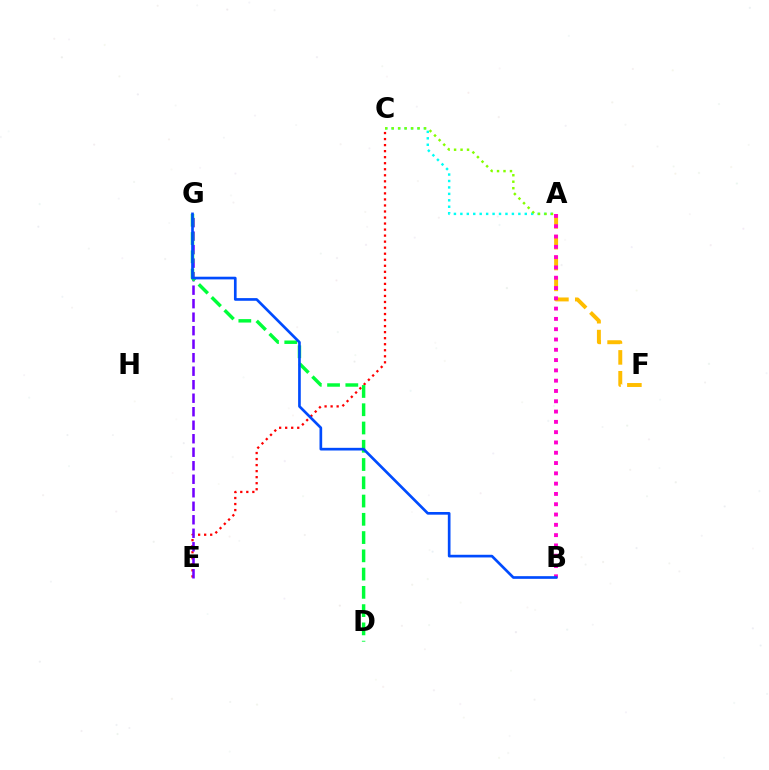{('A', 'F'): [{'color': '#ffbd00', 'line_style': 'dashed', 'thickness': 2.83}], ('C', 'E'): [{'color': '#ff0000', 'line_style': 'dotted', 'thickness': 1.64}], ('E', 'G'): [{'color': '#7200ff', 'line_style': 'dashed', 'thickness': 1.83}], ('D', 'G'): [{'color': '#00ff39', 'line_style': 'dashed', 'thickness': 2.48}], ('A', 'C'): [{'color': '#00fff6', 'line_style': 'dotted', 'thickness': 1.75}, {'color': '#84ff00', 'line_style': 'dotted', 'thickness': 1.76}], ('A', 'B'): [{'color': '#ff00cf', 'line_style': 'dotted', 'thickness': 2.8}], ('B', 'G'): [{'color': '#004bff', 'line_style': 'solid', 'thickness': 1.92}]}